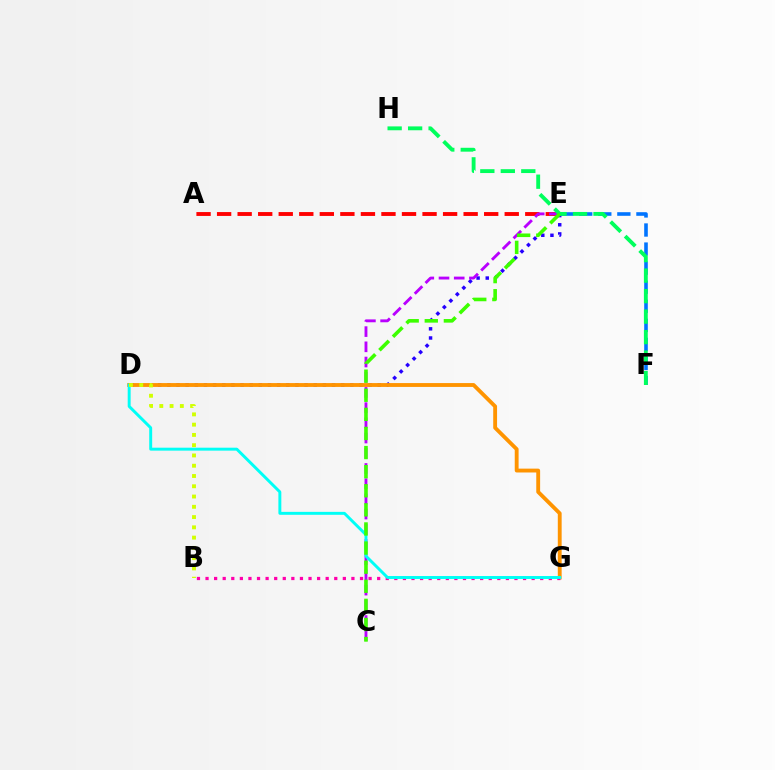{('E', 'F'): [{'color': '#0074ff', 'line_style': 'dashed', 'thickness': 2.59}], ('D', 'E'): [{'color': '#2500ff', 'line_style': 'dotted', 'thickness': 2.49}], ('D', 'G'): [{'color': '#ff9400', 'line_style': 'solid', 'thickness': 2.77}, {'color': '#00fff6', 'line_style': 'solid', 'thickness': 2.12}], ('A', 'E'): [{'color': '#ff0000', 'line_style': 'dashed', 'thickness': 2.79}], ('C', 'E'): [{'color': '#b900ff', 'line_style': 'dashed', 'thickness': 2.07}, {'color': '#3dff00', 'line_style': 'dashed', 'thickness': 2.59}], ('B', 'G'): [{'color': '#ff00ac', 'line_style': 'dotted', 'thickness': 2.33}], ('F', 'H'): [{'color': '#00ff5c', 'line_style': 'dashed', 'thickness': 2.78}], ('B', 'D'): [{'color': '#d1ff00', 'line_style': 'dotted', 'thickness': 2.79}]}